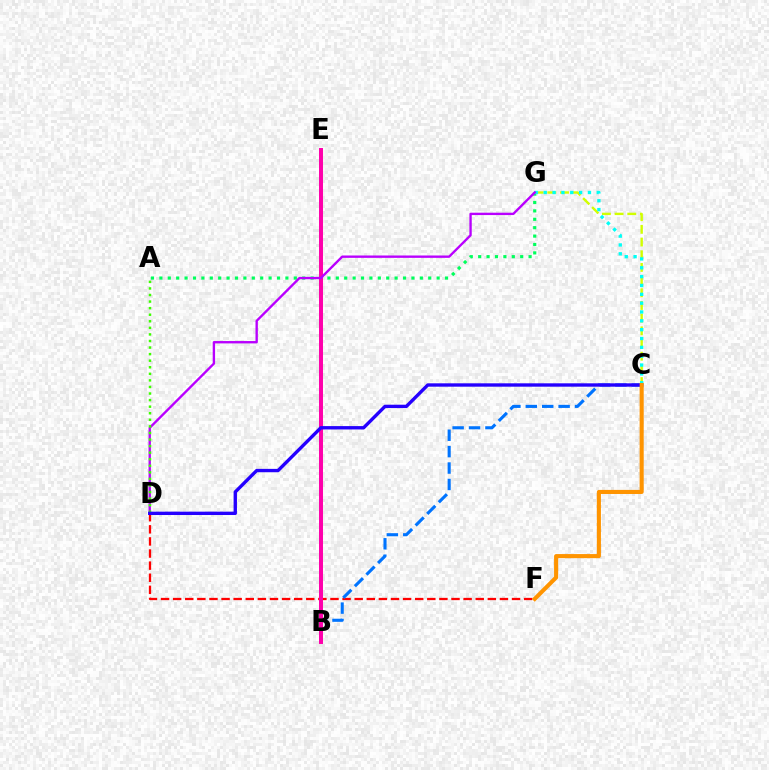{('A', 'G'): [{'color': '#00ff5c', 'line_style': 'dotted', 'thickness': 2.28}], ('D', 'F'): [{'color': '#ff0000', 'line_style': 'dashed', 'thickness': 1.64}], ('C', 'G'): [{'color': '#d1ff00', 'line_style': 'dashed', 'thickness': 1.72}, {'color': '#00fff6', 'line_style': 'dotted', 'thickness': 2.4}], ('B', 'C'): [{'color': '#0074ff', 'line_style': 'dashed', 'thickness': 2.23}], ('B', 'E'): [{'color': '#ff00ac', 'line_style': 'solid', 'thickness': 2.86}], ('D', 'G'): [{'color': '#b900ff', 'line_style': 'solid', 'thickness': 1.7}], ('A', 'D'): [{'color': '#3dff00', 'line_style': 'dotted', 'thickness': 1.78}], ('C', 'D'): [{'color': '#2500ff', 'line_style': 'solid', 'thickness': 2.42}], ('C', 'F'): [{'color': '#ff9400', 'line_style': 'solid', 'thickness': 2.94}]}